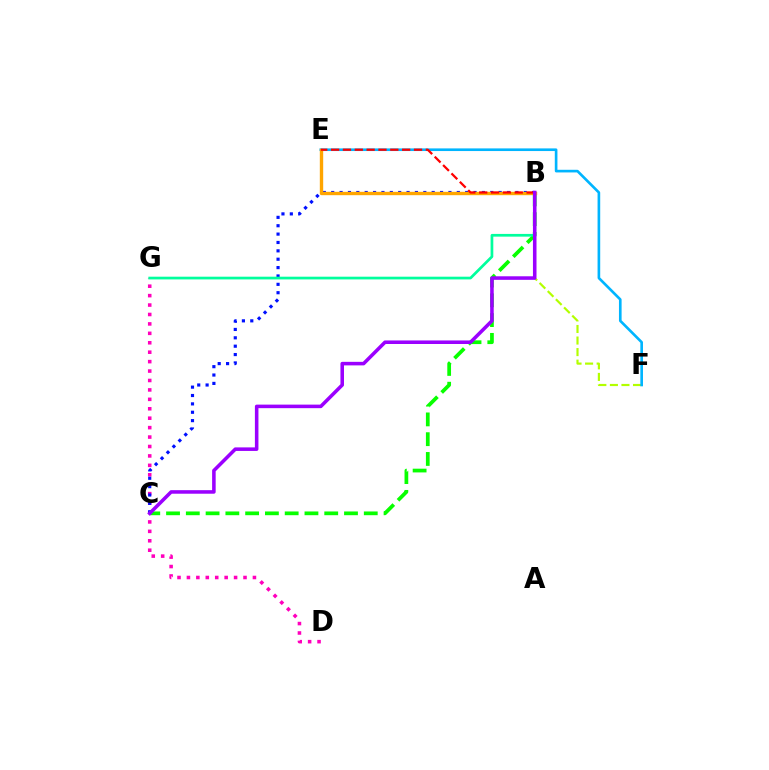{('B', 'C'): [{'color': '#08ff00', 'line_style': 'dashed', 'thickness': 2.69}, {'color': '#0010ff', 'line_style': 'dotted', 'thickness': 2.27}, {'color': '#9b00ff', 'line_style': 'solid', 'thickness': 2.56}], ('D', 'G'): [{'color': '#ff00bd', 'line_style': 'dotted', 'thickness': 2.56}], ('B', 'F'): [{'color': '#b3ff00', 'line_style': 'dashed', 'thickness': 1.57}], ('B', 'G'): [{'color': '#00ff9d', 'line_style': 'solid', 'thickness': 1.96}], ('E', 'F'): [{'color': '#00b5ff', 'line_style': 'solid', 'thickness': 1.9}], ('B', 'E'): [{'color': '#ffa500', 'line_style': 'solid', 'thickness': 2.43}, {'color': '#ff0000', 'line_style': 'dashed', 'thickness': 1.61}]}